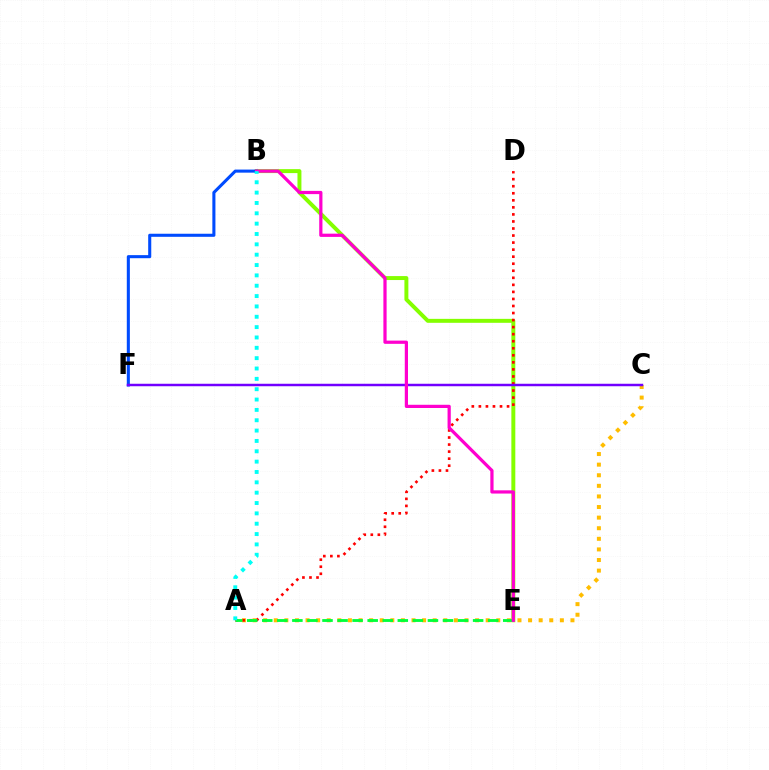{('B', 'E'): [{'color': '#84ff00', 'line_style': 'solid', 'thickness': 2.85}, {'color': '#ff00cf', 'line_style': 'solid', 'thickness': 2.32}], ('A', 'C'): [{'color': '#ffbd00', 'line_style': 'dotted', 'thickness': 2.88}], ('B', 'F'): [{'color': '#004bff', 'line_style': 'solid', 'thickness': 2.21}], ('A', 'D'): [{'color': '#ff0000', 'line_style': 'dotted', 'thickness': 1.91}], ('A', 'E'): [{'color': '#00ff39', 'line_style': 'dashed', 'thickness': 2.05}], ('C', 'F'): [{'color': '#7200ff', 'line_style': 'solid', 'thickness': 1.78}], ('A', 'B'): [{'color': '#00fff6', 'line_style': 'dotted', 'thickness': 2.81}]}